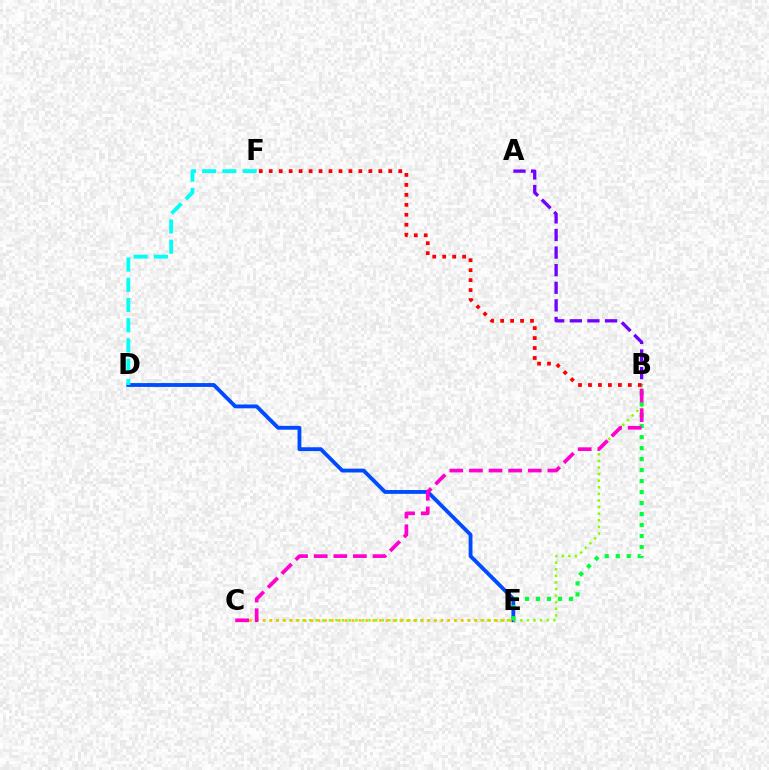{('D', 'E'): [{'color': '#004bff', 'line_style': 'solid', 'thickness': 2.76}], ('B', 'C'): [{'color': '#84ff00', 'line_style': 'dotted', 'thickness': 1.79}, {'color': '#ff00cf', 'line_style': 'dashed', 'thickness': 2.66}], ('B', 'E'): [{'color': '#00ff39', 'line_style': 'dotted', 'thickness': 2.99}], ('D', 'F'): [{'color': '#00fff6', 'line_style': 'dashed', 'thickness': 2.75}], ('C', 'E'): [{'color': '#ffbd00', 'line_style': 'dotted', 'thickness': 1.86}], ('B', 'F'): [{'color': '#ff0000', 'line_style': 'dotted', 'thickness': 2.71}], ('A', 'B'): [{'color': '#7200ff', 'line_style': 'dashed', 'thickness': 2.39}]}